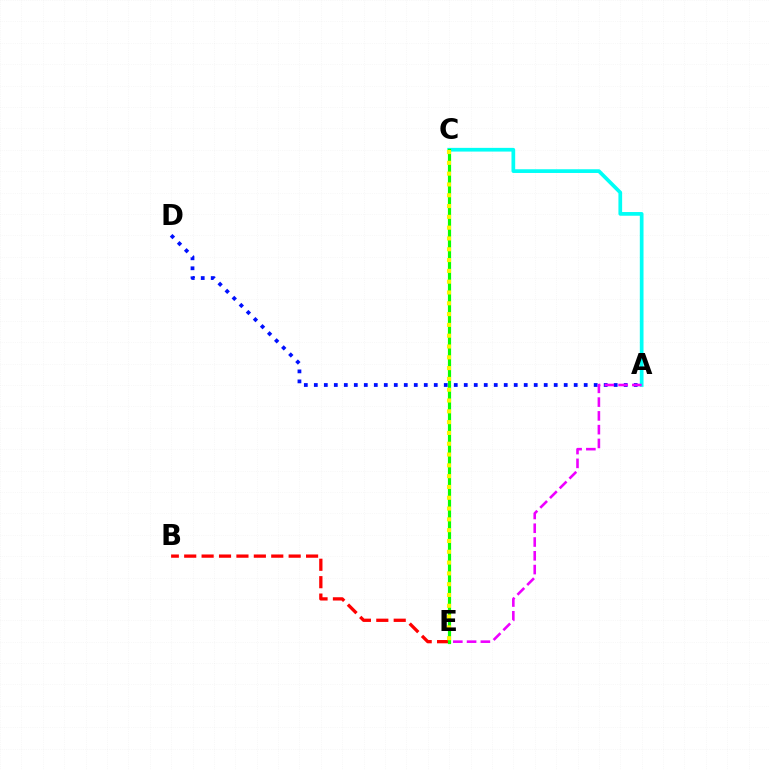{('A', 'C'): [{'color': '#00fff6', 'line_style': 'solid', 'thickness': 2.67}], ('A', 'D'): [{'color': '#0010ff', 'line_style': 'dotted', 'thickness': 2.72}], ('A', 'E'): [{'color': '#ee00ff', 'line_style': 'dashed', 'thickness': 1.87}], ('B', 'E'): [{'color': '#ff0000', 'line_style': 'dashed', 'thickness': 2.37}], ('C', 'E'): [{'color': '#08ff00', 'line_style': 'solid', 'thickness': 2.29}, {'color': '#fcf500', 'line_style': 'dotted', 'thickness': 2.94}]}